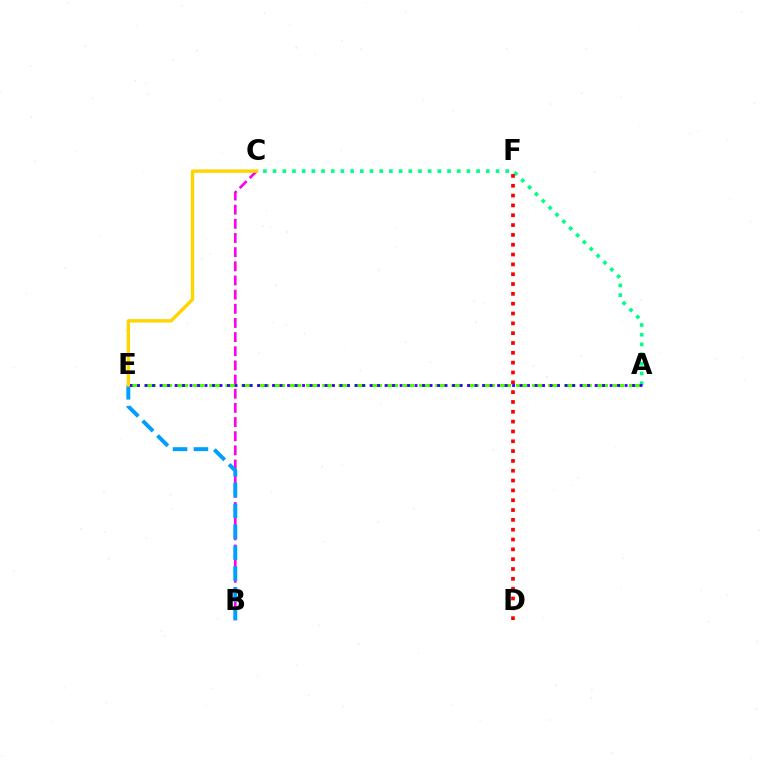{('A', 'C'): [{'color': '#00ff86', 'line_style': 'dotted', 'thickness': 2.63}], ('B', 'C'): [{'color': '#ff00ed', 'line_style': 'dashed', 'thickness': 1.92}], ('D', 'F'): [{'color': '#ff0000', 'line_style': 'dotted', 'thickness': 2.67}], ('A', 'E'): [{'color': '#4fff00', 'line_style': 'dashed', 'thickness': 2.19}, {'color': '#3700ff', 'line_style': 'dotted', 'thickness': 2.04}], ('B', 'E'): [{'color': '#009eff', 'line_style': 'dashed', 'thickness': 2.84}], ('C', 'E'): [{'color': '#ffd500', 'line_style': 'solid', 'thickness': 2.44}]}